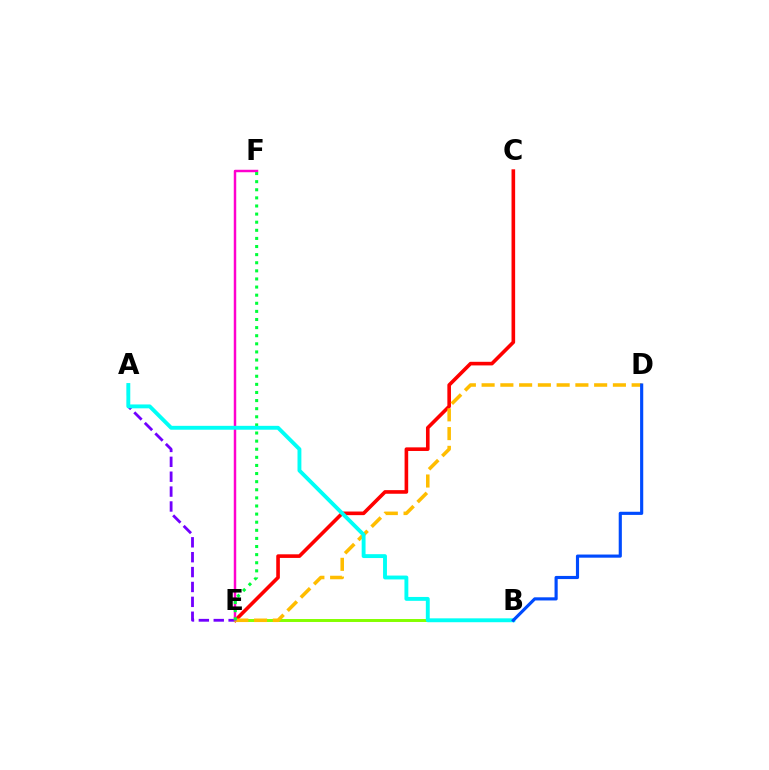{('C', 'E'): [{'color': '#ff0000', 'line_style': 'solid', 'thickness': 2.6}], ('A', 'E'): [{'color': '#7200ff', 'line_style': 'dashed', 'thickness': 2.02}], ('B', 'E'): [{'color': '#84ff00', 'line_style': 'solid', 'thickness': 2.12}], ('D', 'E'): [{'color': '#ffbd00', 'line_style': 'dashed', 'thickness': 2.55}], ('E', 'F'): [{'color': '#ff00cf', 'line_style': 'solid', 'thickness': 1.78}, {'color': '#00ff39', 'line_style': 'dotted', 'thickness': 2.2}], ('A', 'B'): [{'color': '#00fff6', 'line_style': 'solid', 'thickness': 2.79}], ('B', 'D'): [{'color': '#004bff', 'line_style': 'solid', 'thickness': 2.26}]}